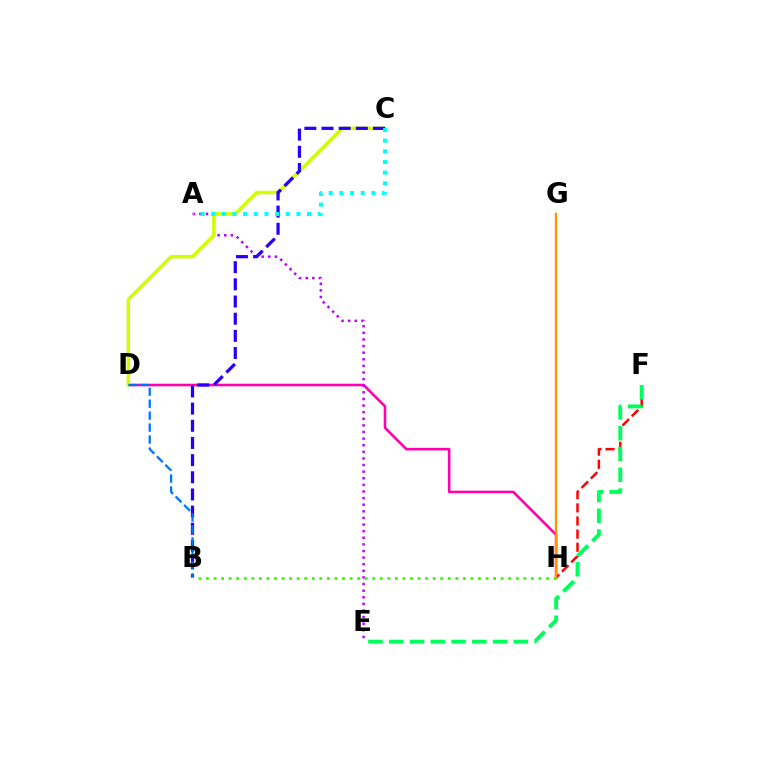{('D', 'H'): [{'color': '#ff00ac', 'line_style': 'solid', 'thickness': 1.85}], ('A', 'E'): [{'color': '#b900ff', 'line_style': 'dotted', 'thickness': 1.8}], ('F', 'H'): [{'color': '#ff0000', 'line_style': 'dashed', 'thickness': 1.78}], ('C', 'D'): [{'color': '#d1ff00', 'line_style': 'solid', 'thickness': 2.49}], ('G', 'H'): [{'color': '#ff9400', 'line_style': 'solid', 'thickness': 1.68}], ('B', 'C'): [{'color': '#2500ff', 'line_style': 'dashed', 'thickness': 2.33}], ('B', 'D'): [{'color': '#0074ff', 'line_style': 'dashed', 'thickness': 1.63}], ('A', 'C'): [{'color': '#00fff6', 'line_style': 'dotted', 'thickness': 2.9}], ('E', 'F'): [{'color': '#00ff5c', 'line_style': 'dashed', 'thickness': 2.82}], ('B', 'H'): [{'color': '#3dff00', 'line_style': 'dotted', 'thickness': 2.05}]}